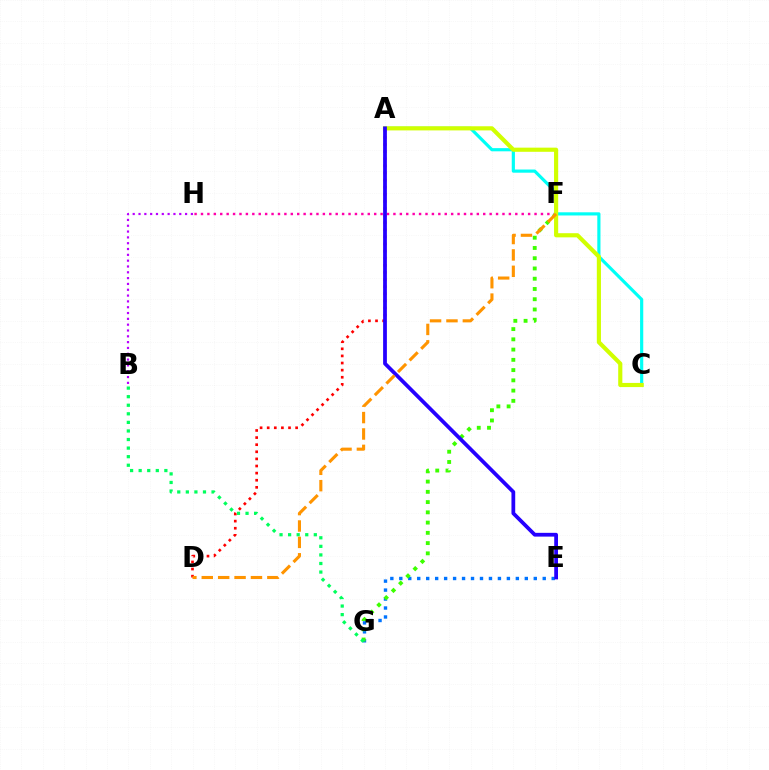{('E', 'G'): [{'color': '#0074ff', 'line_style': 'dotted', 'thickness': 2.44}], ('F', 'H'): [{'color': '#ff00ac', 'line_style': 'dotted', 'thickness': 1.74}], ('B', 'H'): [{'color': '#b900ff', 'line_style': 'dotted', 'thickness': 1.58}], ('F', 'G'): [{'color': '#3dff00', 'line_style': 'dotted', 'thickness': 2.79}], ('A', 'C'): [{'color': '#00fff6', 'line_style': 'solid', 'thickness': 2.29}, {'color': '#d1ff00', 'line_style': 'solid', 'thickness': 2.98}], ('B', 'G'): [{'color': '#00ff5c', 'line_style': 'dotted', 'thickness': 2.33}], ('A', 'D'): [{'color': '#ff0000', 'line_style': 'dotted', 'thickness': 1.93}], ('A', 'E'): [{'color': '#2500ff', 'line_style': 'solid', 'thickness': 2.71}], ('D', 'F'): [{'color': '#ff9400', 'line_style': 'dashed', 'thickness': 2.23}]}